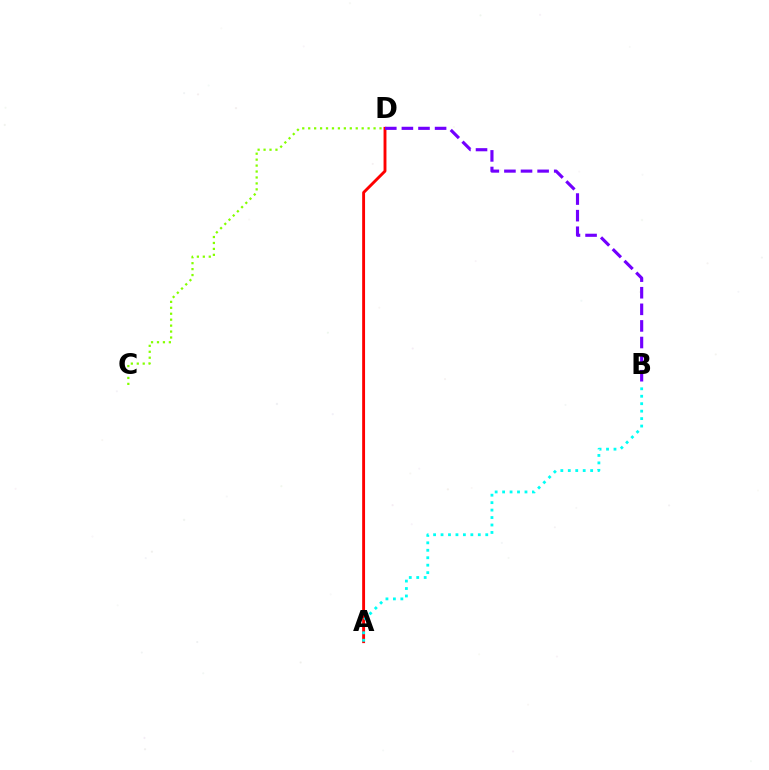{('A', 'D'): [{'color': '#ff0000', 'line_style': 'solid', 'thickness': 2.08}], ('A', 'B'): [{'color': '#00fff6', 'line_style': 'dotted', 'thickness': 2.03}], ('C', 'D'): [{'color': '#84ff00', 'line_style': 'dotted', 'thickness': 1.61}], ('B', 'D'): [{'color': '#7200ff', 'line_style': 'dashed', 'thickness': 2.25}]}